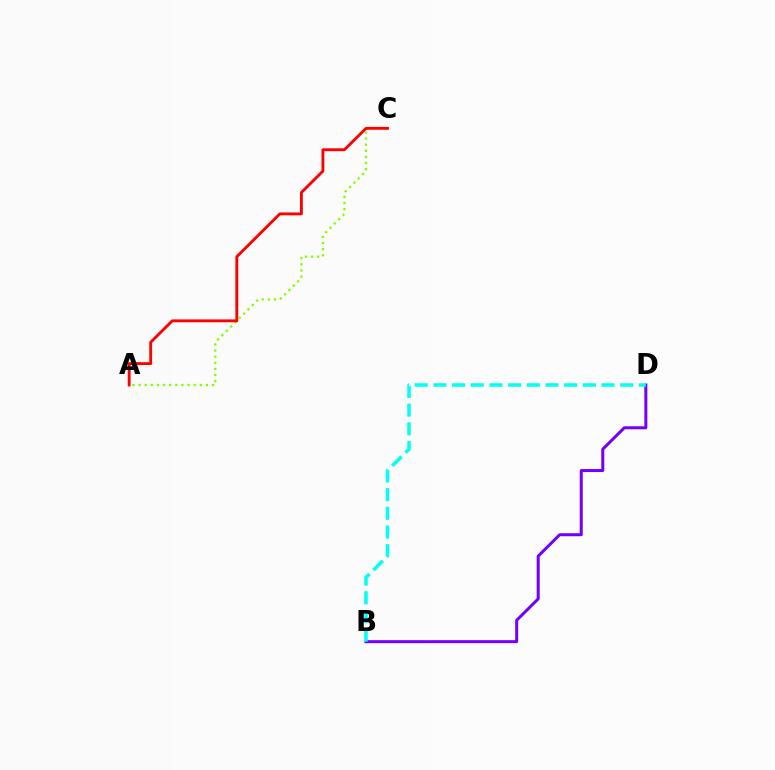{('A', 'C'): [{'color': '#84ff00', 'line_style': 'dotted', 'thickness': 1.66}, {'color': '#ff0000', 'line_style': 'solid', 'thickness': 2.06}], ('B', 'D'): [{'color': '#7200ff', 'line_style': 'solid', 'thickness': 2.16}, {'color': '#00fff6', 'line_style': 'dashed', 'thickness': 2.54}]}